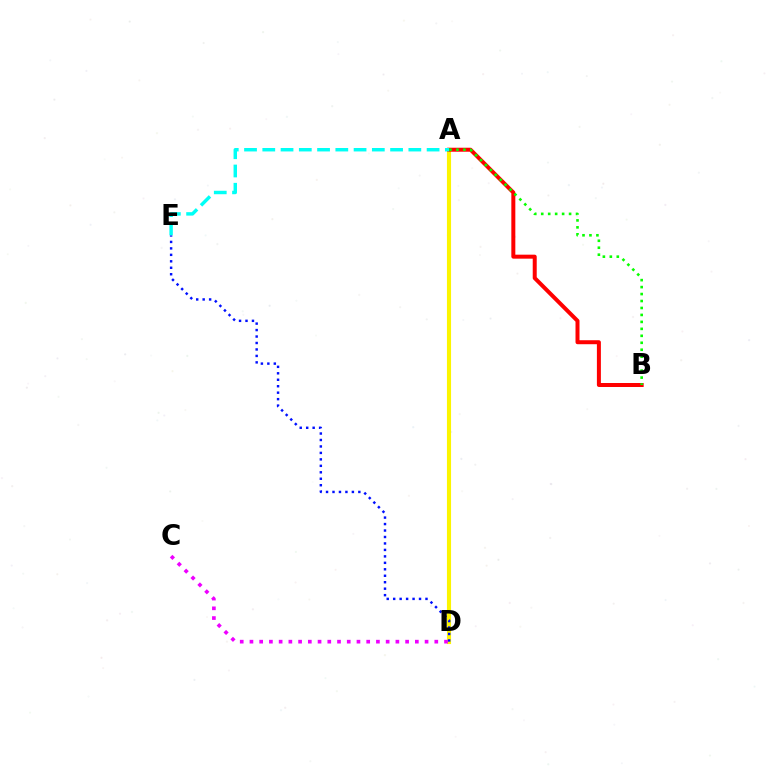{('A', 'D'): [{'color': '#fcf500', 'line_style': 'solid', 'thickness': 2.96}], ('C', 'D'): [{'color': '#ee00ff', 'line_style': 'dotted', 'thickness': 2.64}], ('A', 'B'): [{'color': '#ff0000', 'line_style': 'solid', 'thickness': 2.87}, {'color': '#08ff00', 'line_style': 'dotted', 'thickness': 1.89}], ('D', 'E'): [{'color': '#0010ff', 'line_style': 'dotted', 'thickness': 1.76}], ('A', 'E'): [{'color': '#00fff6', 'line_style': 'dashed', 'thickness': 2.48}]}